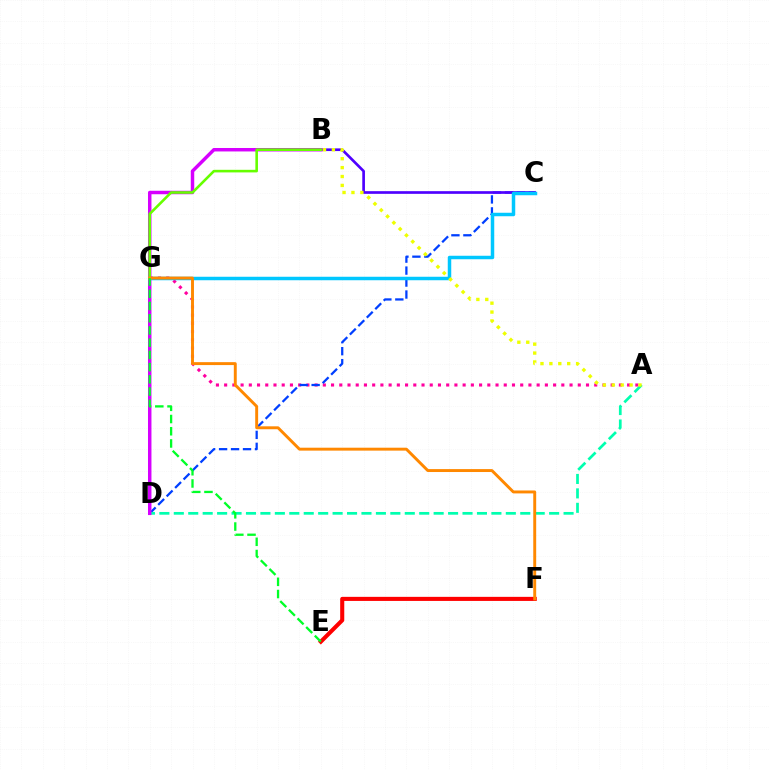{('A', 'G'): [{'color': '#ff00a0', 'line_style': 'dotted', 'thickness': 2.23}], ('C', 'D'): [{'color': '#003fff', 'line_style': 'dashed', 'thickness': 1.63}], ('A', 'D'): [{'color': '#00ffaf', 'line_style': 'dashed', 'thickness': 1.96}], ('B', 'C'): [{'color': '#4f00ff', 'line_style': 'solid', 'thickness': 1.93}], ('B', 'D'): [{'color': '#d600ff', 'line_style': 'solid', 'thickness': 2.49}], ('C', 'G'): [{'color': '#00c7ff', 'line_style': 'solid', 'thickness': 2.51}], ('B', 'G'): [{'color': '#66ff00', 'line_style': 'solid', 'thickness': 1.87}], ('A', 'B'): [{'color': '#eeff00', 'line_style': 'dotted', 'thickness': 2.42}], ('E', 'F'): [{'color': '#ff0000', 'line_style': 'solid', 'thickness': 2.93}], ('F', 'G'): [{'color': '#ff8800', 'line_style': 'solid', 'thickness': 2.11}], ('E', 'G'): [{'color': '#00ff27', 'line_style': 'dashed', 'thickness': 1.66}]}